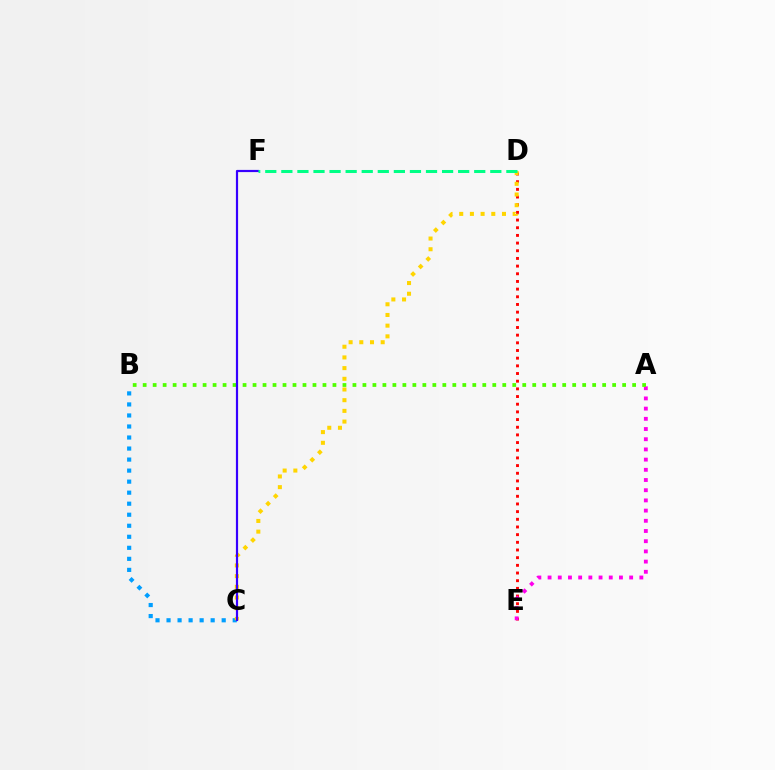{('B', 'C'): [{'color': '#009eff', 'line_style': 'dotted', 'thickness': 3.0}], ('D', 'E'): [{'color': '#ff0000', 'line_style': 'dotted', 'thickness': 2.08}], ('A', 'E'): [{'color': '#ff00ed', 'line_style': 'dotted', 'thickness': 2.77}], ('C', 'D'): [{'color': '#ffd500', 'line_style': 'dotted', 'thickness': 2.9}], ('A', 'B'): [{'color': '#4fff00', 'line_style': 'dotted', 'thickness': 2.71}], ('C', 'F'): [{'color': '#3700ff', 'line_style': 'solid', 'thickness': 1.58}], ('D', 'F'): [{'color': '#00ff86', 'line_style': 'dashed', 'thickness': 2.18}]}